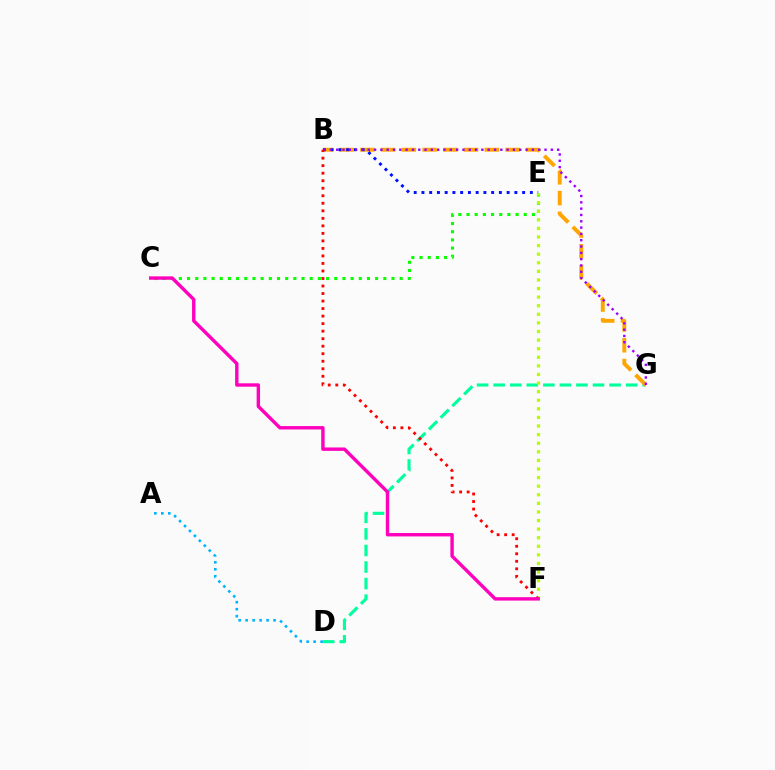{('D', 'G'): [{'color': '#00ff9d', 'line_style': 'dashed', 'thickness': 2.25}], ('B', 'G'): [{'color': '#ffa500', 'line_style': 'dashed', 'thickness': 2.82}, {'color': '#9b00ff', 'line_style': 'dotted', 'thickness': 1.72}], ('B', 'E'): [{'color': '#0010ff', 'line_style': 'dotted', 'thickness': 2.1}], ('C', 'E'): [{'color': '#08ff00', 'line_style': 'dotted', 'thickness': 2.22}], ('E', 'F'): [{'color': '#b3ff00', 'line_style': 'dotted', 'thickness': 2.33}], ('A', 'D'): [{'color': '#00b5ff', 'line_style': 'dotted', 'thickness': 1.9}], ('B', 'F'): [{'color': '#ff0000', 'line_style': 'dotted', 'thickness': 2.04}], ('C', 'F'): [{'color': '#ff00bd', 'line_style': 'solid', 'thickness': 2.44}]}